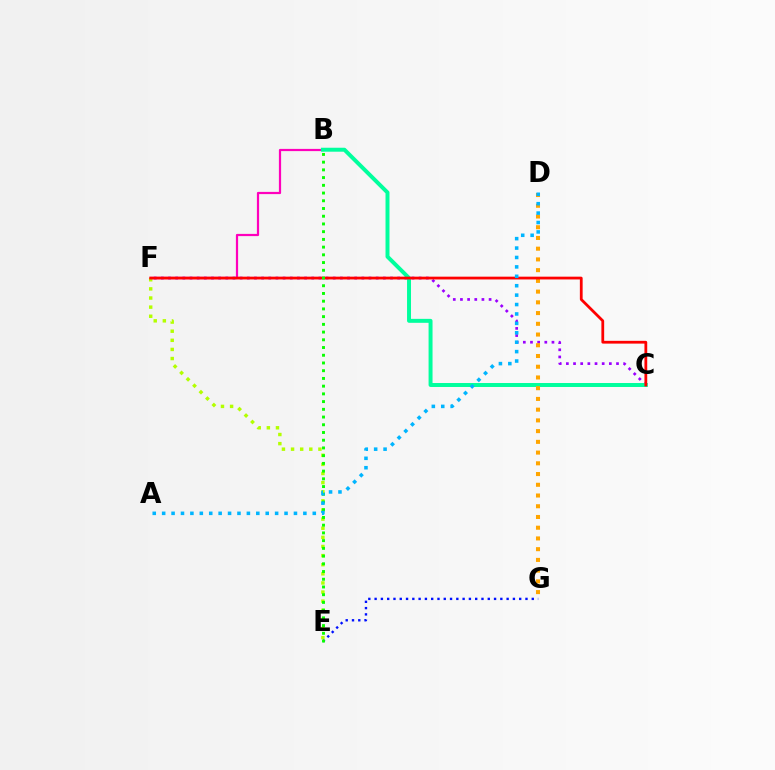{('E', 'F'): [{'color': '#b3ff00', 'line_style': 'dotted', 'thickness': 2.48}], ('B', 'F'): [{'color': '#ff00bd', 'line_style': 'solid', 'thickness': 1.6}], ('C', 'F'): [{'color': '#9b00ff', 'line_style': 'dotted', 'thickness': 1.95}, {'color': '#ff0000', 'line_style': 'solid', 'thickness': 2.0}], ('B', 'C'): [{'color': '#00ff9d', 'line_style': 'solid', 'thickness': 2.85}], ('D', 'G'): [{'color': '#ffa500', 'line_style': 'dotted', 'thickness': 2.92}], ('E', 'G'): [{'color': '#0010ff', 'line_style': 'dotted', 'thickness': 1.71}], ('B', 'E'): [{'color': '#08ff00', 'line_style': 'dotted', 'thickness': 2.1}], ('A', 'D'): [{'color': '#00b5ff', 'line_style': 'dotted', 'thickness': 2.56}]}